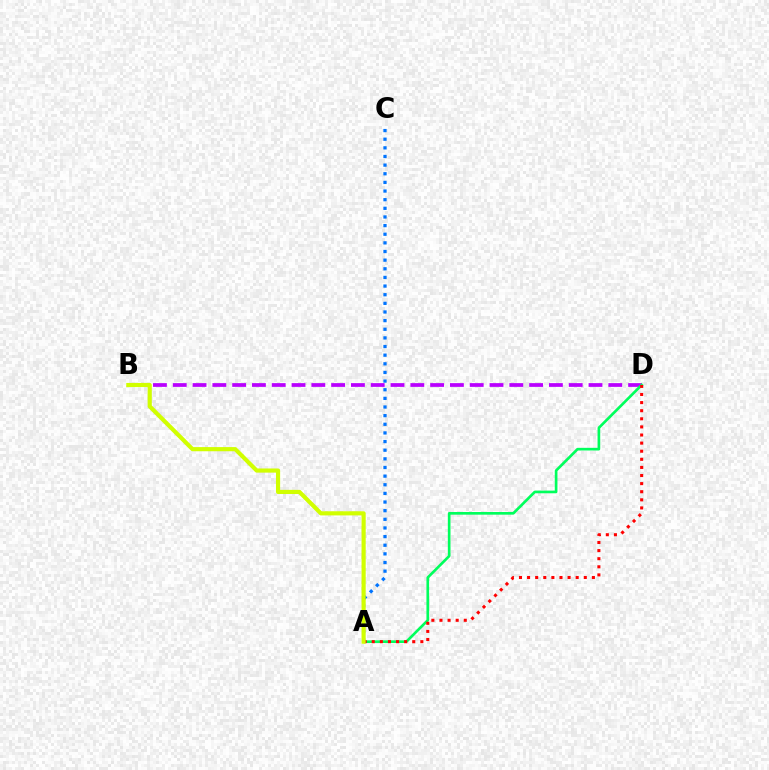{('B', 'D'): [{'color': '#b900ff', 'line_style': 'dashed', 'thickness': 2.69}], ('A', 'D'): [{'color': '#00ff5c', 'line_style': 'solid', 'thickness': 1.92}, {'color': '#ff0000', 'line_style': 'dotted', 'thickness': 2.2}], ('A', 'C'): [{'color': '#0074ff', 'line_style': 'dotted', 'thickness': 2.35}], ('A', 'B'): [{'color': '#d1ff00', 'line_style': 'solid', 'thickness': 2.99}]}